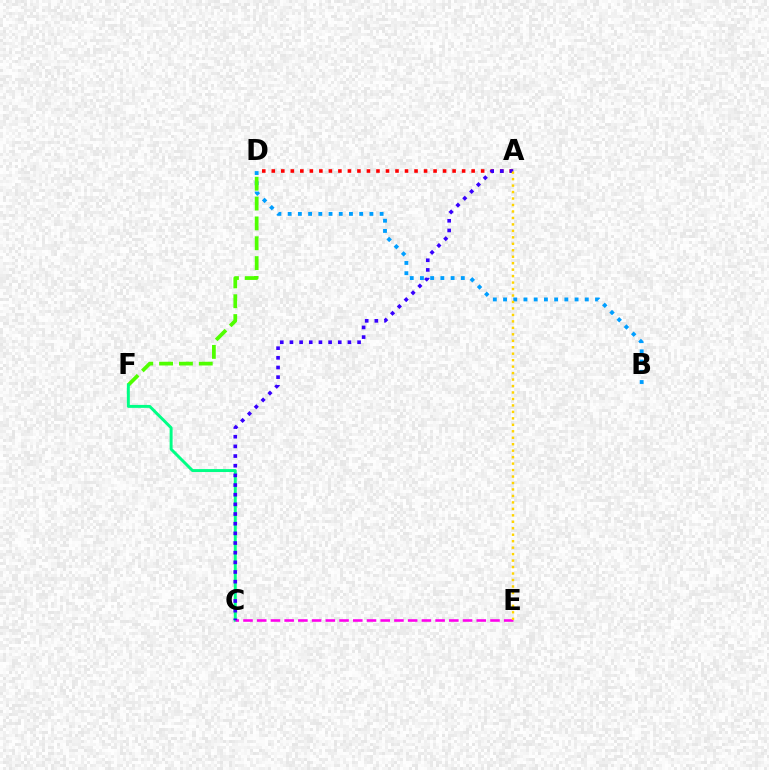{('B', 'D'): [{'color': '#009eff', 'line_style': 'dotted', 'thickness': 2.78}], ('A', 'D'): [{'color': '#ff0000', 'line_style': 'dotted', 'thickness': 2.59}], ('D', 'F'): [{'color': '#4fff00', 'line_style': 'dashed', 'thickness': 2.7}], ('C', 'F'): [{'color': '#00ff86', 'line_style': 'solid', 'thickness': 2.12}], ('C', 'E'): [{'color': '#ff00ed', 'line_style': 'dashed', 'thickness': 1.86}], ('A', 'C'): [{'color': '#3700ff', 'line_style': 'dotted', 'thickness': 2.63}], ('A', 'E'): [{'color': '#ffd500', 'line_style': 'dotted', 'thickness': 1.76}]}